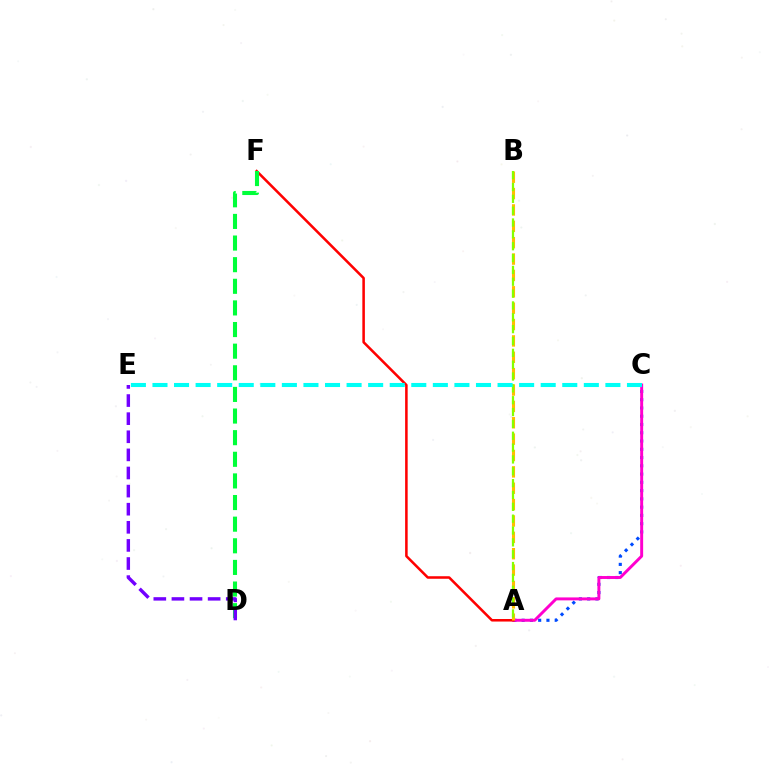{('A', 'C'): [{'color': '#004bff', 'line_style': 'dotted', 'thickness': 2.25}, {'color': '#ff00cf', 'line_style': 'solid', 'thickness': 2.12}], ('A', 'F'): [{'color': '#ff0000', 'line_style': 'solid', 'thickness': 1.83}], ('A', 'B'): [{'color': '#ffbd00', 'line_style': 'dashed', 'thickness': 2.22}, {'color': '#84ff00', 'line_style': 'dashed', 'thickness': 1.61}], ('D', 'F'): [{'color': '#00ff39', 'line_style': 'dashed', 'thickness': 2.94}], ('D', 'E'): [{'color': '#7200ff', 'line_style': 'dashed', 'thickness': 2.46}], ('C', 'E'): [{'color': '#00fff6', 'line_style': 'dashed', 'thickness': 2.93}]}